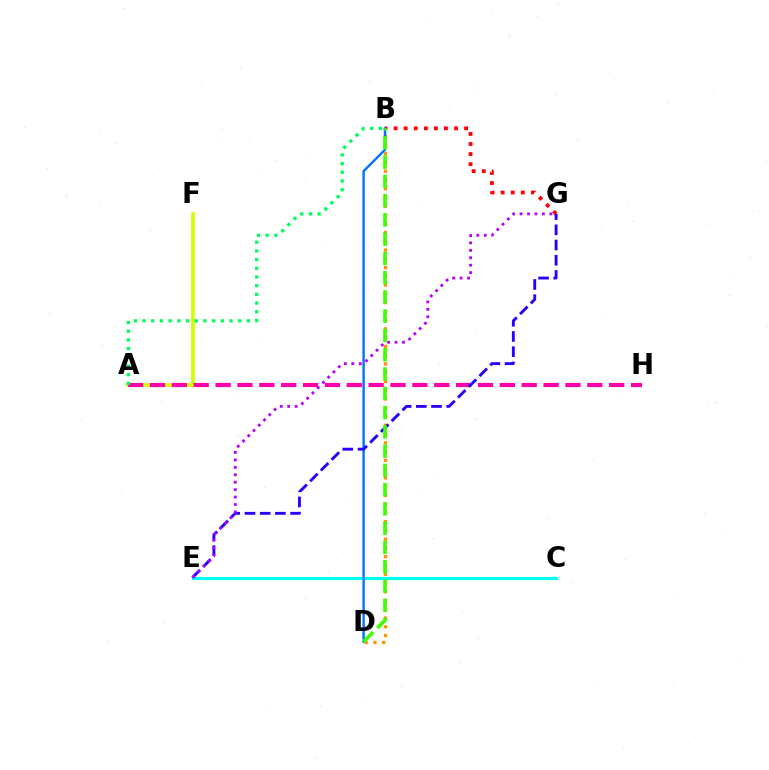{('B', 'G'): [{'color': '#ff0000', 'line_style': 'dotted', 'thickness': 2.74}], ('A', 'F'): [{'color': '#d1ff00', 'line_style': 'solid', 'thickness': 2.64}], ('B', 'D'): [{'color': '#ff9400', 'line_style': 'dotted', 'thickness': 2.38}, {'color': '#0074ff', 'line_style': 'solid', 'thickness': 1.73}, {'color': '#3dff00', 'line_style': 'dashed', 'thickness': 2.62}], ('C', 'E'): [{'color': '#00fff6', 'line_style': 'solid', 'thickness': 2.26}], ('A', 'H'): [{'color': '#ff00ac', 'line_style': 'dashed', 'thickness': 2.97}], ('A', 'B'): [{'color': '#00ff5c', 'line_style': 'dotted', 'thickness': 2.36}], ('E', 'G'): [{'color': '#2500ff', 'line_style': 'dashed', 'thickness': 2.07}, {'color': '#b900ff', 'line_style': 'dotted', 'thickness': 2.02}]}